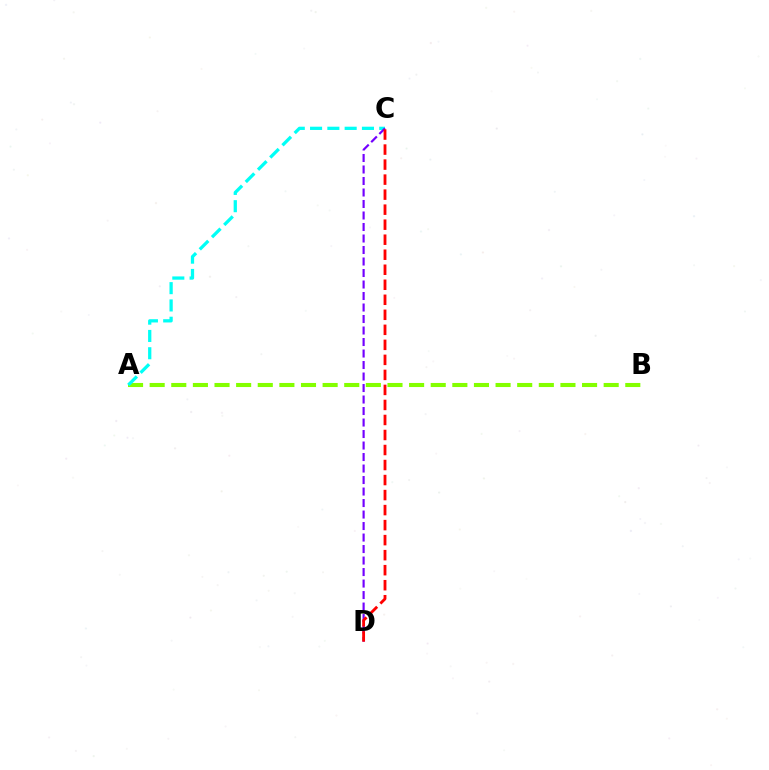{('A', 'B'): [{'color': '#84ff00', 'line_style': 'dashed', 'thickness': 2.94}], ('A', 'C'): [{'color': '#00fff6', 'line_style': 'dashed', 'thickness': 2.35}], ('C', 'D'): [{'color': '#7200ff', 'line_style': 'dashed', 'thickness': 1.56}, {'color': '#ff0000', 'line_style': 'dashed', 'thickness': 2.04}]}